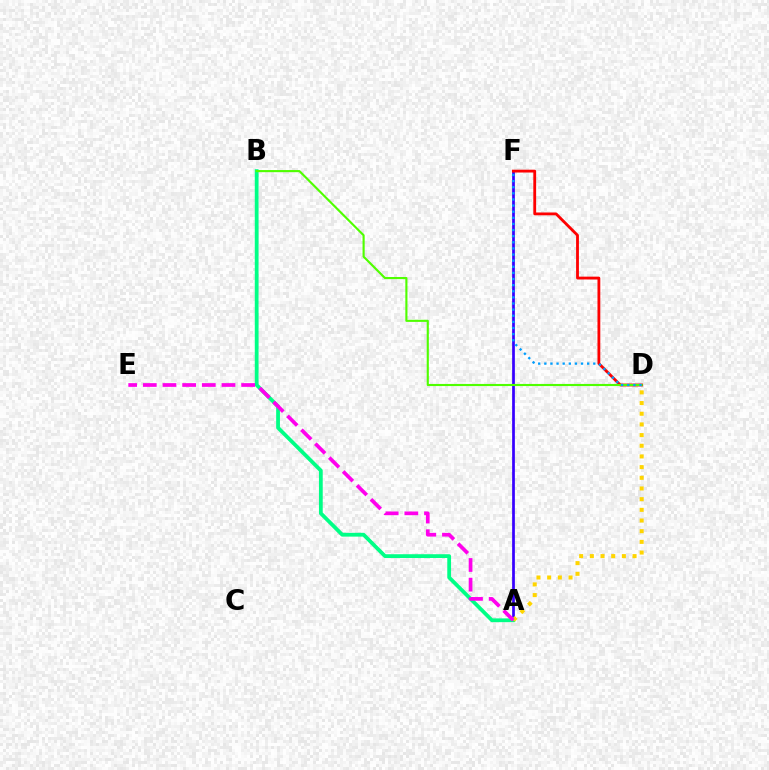{('A', 'F'): [{'color': '#3700ff', 'line_style': 'solid', 'thickness': 1.96}], ('A', 'B'): [{'color': '#00ff86', 'line_style': 'solid', 'thickness': 2.72}], ('A', 'D'): [{'color': '#ffd500', 'line_style': 'dotted', 'thickness': 2.9}], ('D', 'F'): [{'color': '#ff0000', 'line_style': 'solid', 'thickness': 2.03}, {'color': '#009eff', 'line_style': 'dotted', 'thickness': 1.66}], ('A', 'E'): [{'color': '#ff00ed', 'line_style': 'dashed', 'thickness': 2.67}], ('B', 'D'): [{'color': '#4fff00', 'line_style': 'solid', 'thickness': 1.53}]}